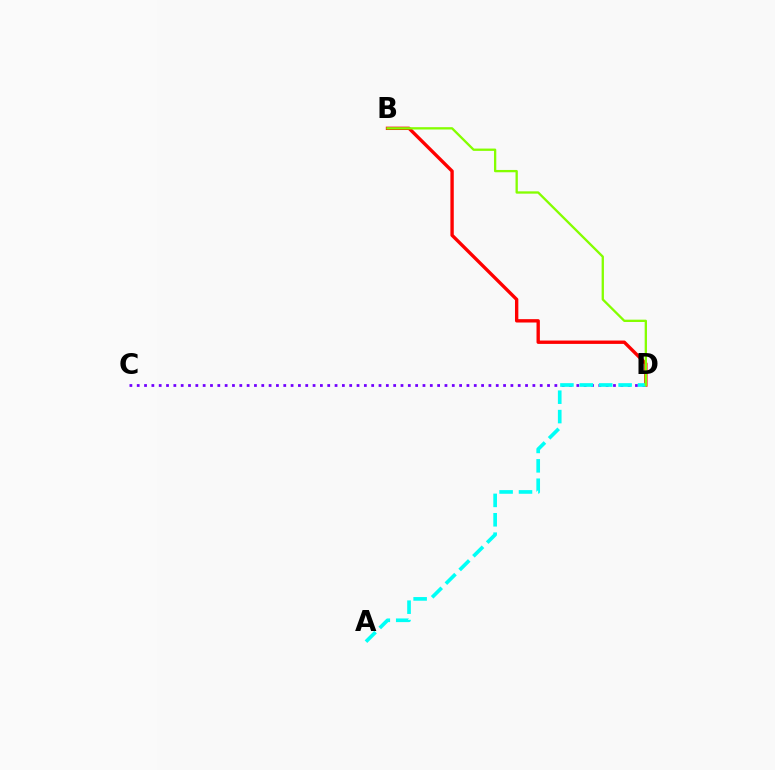{('B', 'D'): [{'color': '#ff0000', 'line_style': 'solid', 'thickness': 2.42}, {'color': '#84ff00', 'line_style': 'solid', 'thickness': 1.66}], ('C', 'D'): [{'color': '#7200ff', 'line_style': 'dotted', 'thickness': 1.99}], ('A', 'D'): [{'color': '#00fff6', 'line_style': 'dashed', 'thickness': 2.64}]}